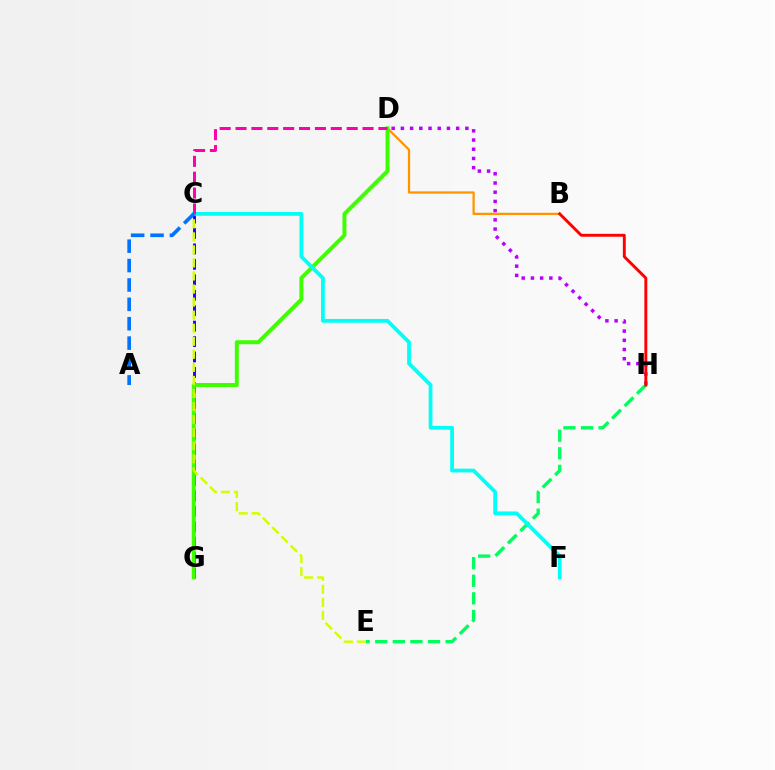{('C', 'G'): [{'color': '#2500ff', 'line_style': 'dashed', 'thickness': 2.1}], ('D', 'H'): [{'color': '#b900ff', 'line_style': 'dotted', 'thickness': 2.5}], ('B', 'D'): [{'color': '#ff9400', 'line_style': 'solid', 'thickness': 1.62}], ('E', 'H'): [{'color': '#00ff5c', 'line_style': 'dashed', 'thickness': 2.39}], ('B', 'H'): [{'color': '#ff0000', 'line_style': 'solid', 'thickness': 2.09}], ('D', 'G'): [{'color': '#3dff00', 'line_style': 'solid', 'thickness': 2.84}], ('C', 'E'): [{'color': '#d1ff00', 'line_style': 'dashed', 'thickness': 1.77}], ('C', 'F'): [{'color': '#00fff6', 'line_style': 'solid', 'thickness': 2.72}], ('C', 'D'): [{'color': '#ff00ac', 'line_style': 'dashed', 'thickness': 2.16}], ('A', 'C'): [{'color': '#0074ff', 'line_style': 'dashed', 'thickness': 2.63}]}